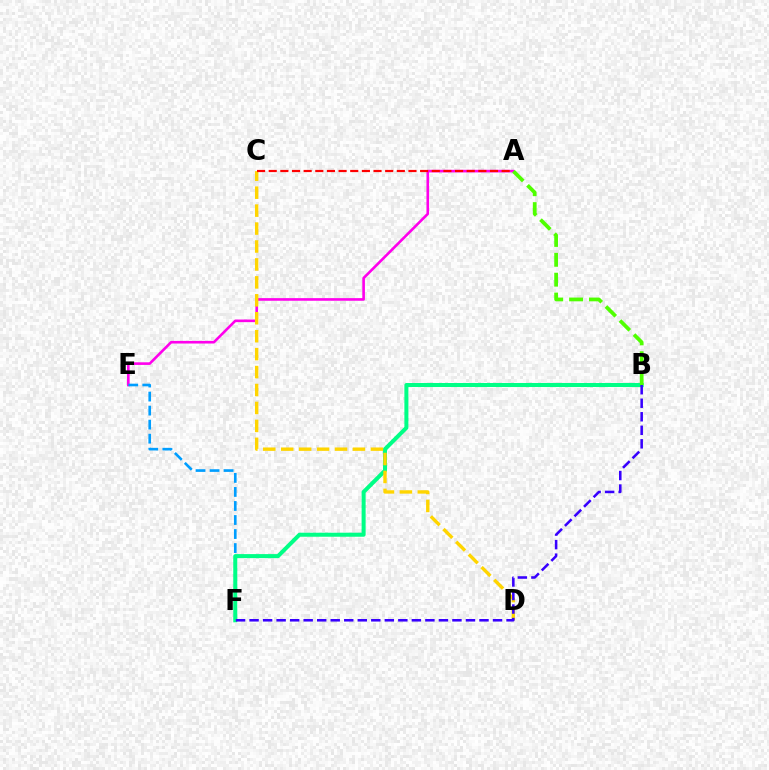{('A', 'E'): [{'color': '#ff00ed', 'line_style': 'solid', 'thickness': 1.89}], ('E', 'F'): [{'color': '#009eff', 'line_style': 'dashed', 'thickness': 1.91}], ('B', 'F'): [{'color': '#00ff86', 'line_style': 'solid', 'thickness': 2.9}, {'color': '#3700ff', 'line_style': 'dashed', 'thickness': 1.84}], ('C', 'D'): [{'color': '#ffd500', 'line_style': 'dashed', 'thickness': 2.44}], ('A', 'C'): [{'color': '#ff0000', 'line_style': 'dashed', 'thickness': 1.58}], ('A', 'B'): [{'color': '#4fff00', 'line_style': 'dashed', 'thickness': 2.7}]}